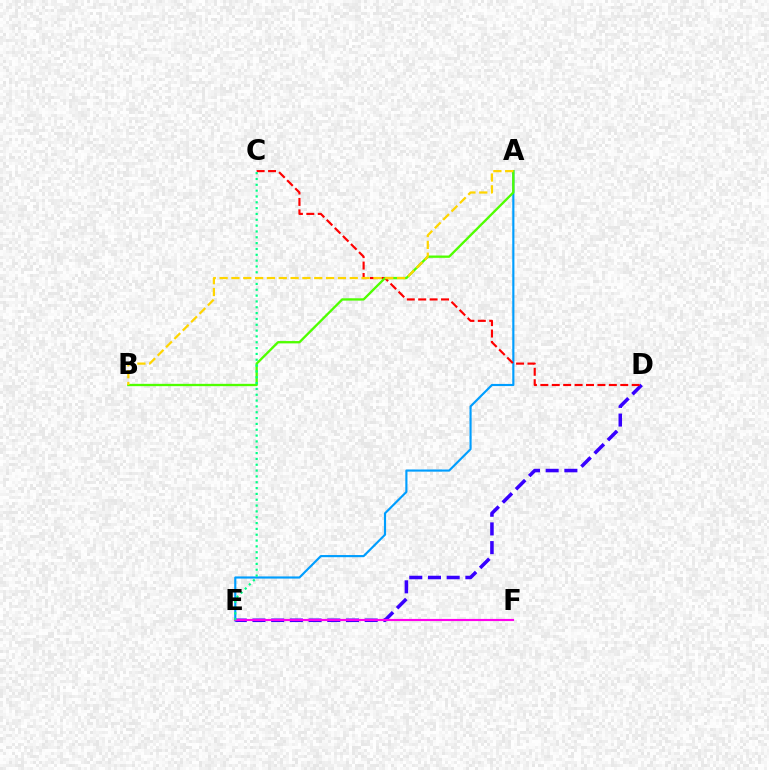{('D', 'E'): [{'color': '#3700ff', 'line_style': 'dashed', 'thickness': 2.54}], ('A', 'E'): [{'color': '#009eff', 'line_style': 'solid', 'thickness': 1.55}], ('C', 'D'): [{'color': '#ff0000', 'line_style': 'dashed', 'thickness': 1.55}], ('E', 'F'): [{'color': '#ff00ed', 'line_style': 'solid', 'thickness': 1.55}], ('A', 'B'): [{'color': '#4fff00', 'line_style': 'solid', 'thickness': 1.67}, {'color': '#ffd500', 'line_style': 'dashed', 'thickness': 1.61}], ('C', 'E'): [{'color': '#00ff86', 'line_style': 'dotted', 'thickness': 1.58}]}